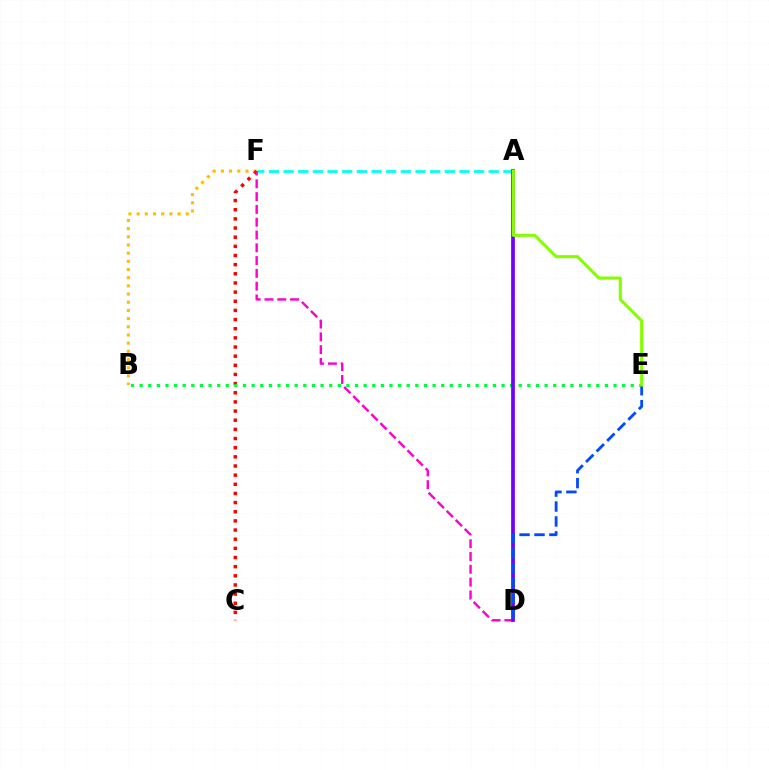{('B', 'F'): [{'color': '#ffbd00', 'line_style': 'dotted', 'thickness': 2.22}], ('C', 'F'): [{'color': '#ff0000', 'line_style': 'dotted', 'thickness': 2.49}], ('A', 'F'): [{'color': '#00fff6', 'line_style': 'dashed', 'thickness': 1.99}], ('B', 'E'): [{'color': '#00ff39', 'line_style': 'dotted', 'thickness': 2.34}], ('D', 'F'): [{'color': '#ff00cf', 'line_style': 'dashed', 'thickness': 1.74}], ('A', 'D'): [{'color': '#7200ff', 'line_style': 'solid', 'thickness': 2.69}], ('D', 'E'): [{'color': '#004bff', 'line_style': 'dashed', 'thickness': 2.03}], ('A', 'E'): [{'color': '#84ff00', 'line_style': 'solid', 'thickness': 2.23}]}